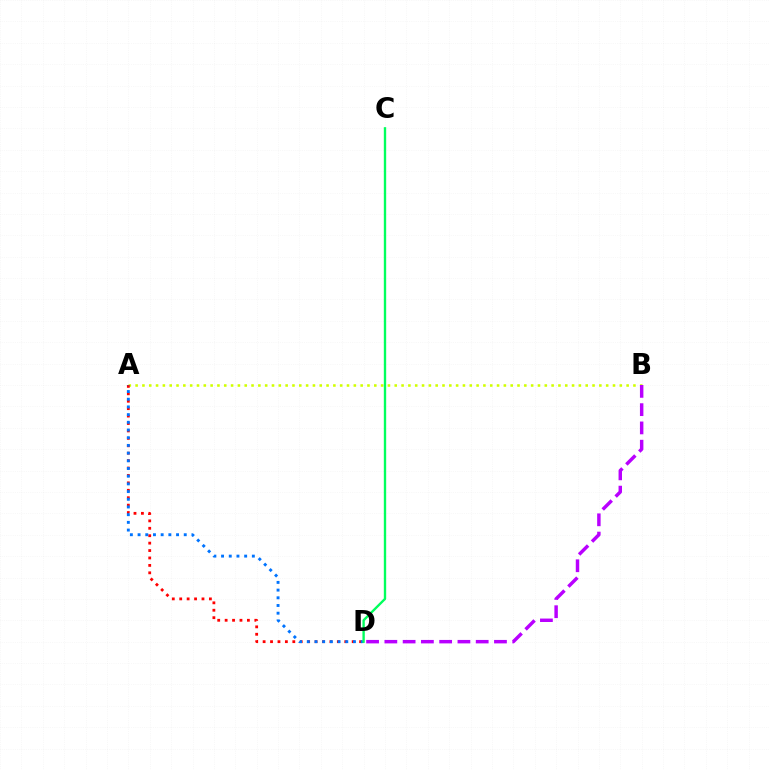{('A', 'B'): [{'color': '#d1ff00', 'line_style': 'dotted', 'thickness': 1.85}], ('B', 'D'): [{'color': '#b900ff', 'line_style': 'dashed', 'thickness': 2.48}], ('A', 'D'): [{'color': '#ff0000', 'line_style': 'dotted', 'thickness': 2.02}, {'color': '#0074ff', 'line_style': 'dotted', 'thickness': 2.09}], ('C', 'D'): [{'color': '#00ff5c', 'line_style': 'solid', 'thickness': 1.7}]}